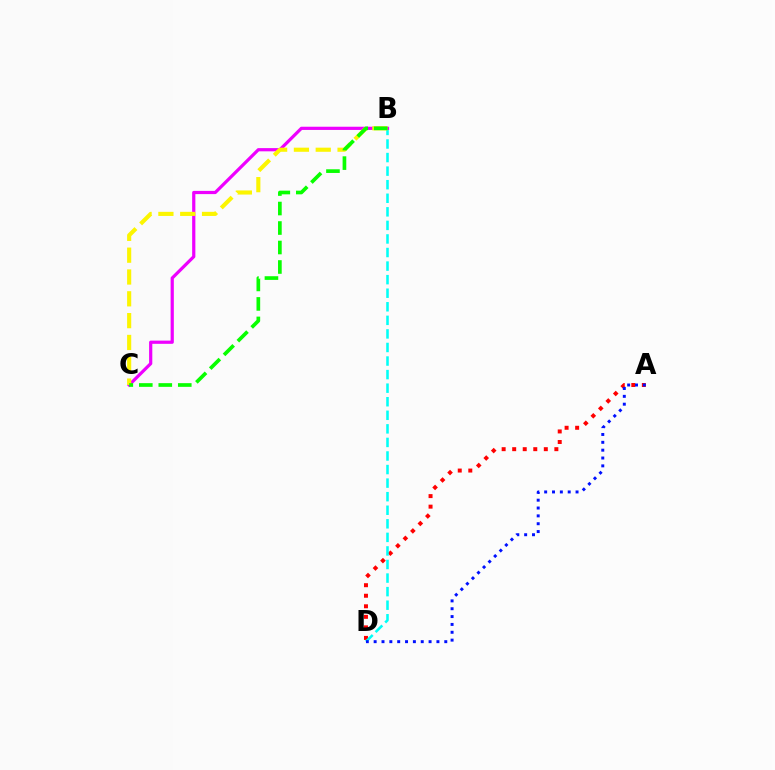{('A', 'D'): [{'color': '#ff0000', 'line_style': 'dotted', 'thickness': 2.86}, {'color': '#0010ff', 'line_style': 'dotted', 'thickness': 2.13}], ('B', 'D'): [{'color': '#00fff6', 'line_style': 'dashed', 'thickness': 1.84}], ('B', 'C'): [{'color': '#ee00ff', 'line_style': 'solid', 'thickness': 2.31}, {'color': '#fcf500', 'line_style': 'dashed', 'thickness': 2.96}, {'color': '#08ff00', 'line_style': 'dashed', 'thickness': 2.65}]}